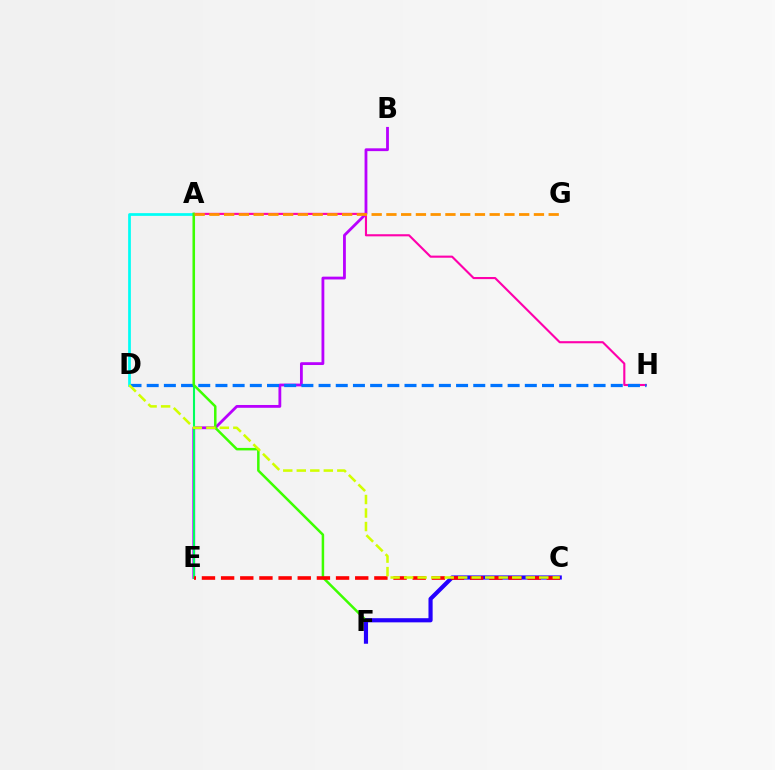{('B', 'E'): [{'color': '#b900ff', 'line_style': 'solid', 'thickness': 2.02}], ('A', 'H'): [{'color': '#ff00ac', 'line_style': 'solid', 'thickness': 1.53}], ('D', 'H'): [{'color': '#0074ff', 'line_style': 'dashed', 'thickness': 2.33}], ('A', 'D'): [{'color': '#00fff6', 'line_style': 'solid', 'thickness': 1.97}], ('A', 'E'): [{'color': '#00ff5c', 'line_style': 'solid', 'thickness': 1.5}], ('A', 'F'): [{'color': '#3dff00', 'line_style': 'solid', 'thickness': 1.8}], ('A', 'G'): [{'color': '#ff9400', 'line_style': 'dashed', 'thickness': 2.0}], ('C', 'F'): [{'color': '#2500ff', 'line_style': 'solid', 'thickness': 2.99}], ('C', 'E'): [{'color': '#ff0000', 'line_style': 'dashed', 'thickness': 2.6}], ('C', 'D'): [{'color': '#d1ff00', 'line_style': 'dashed', 'thickness': 1.84}]}